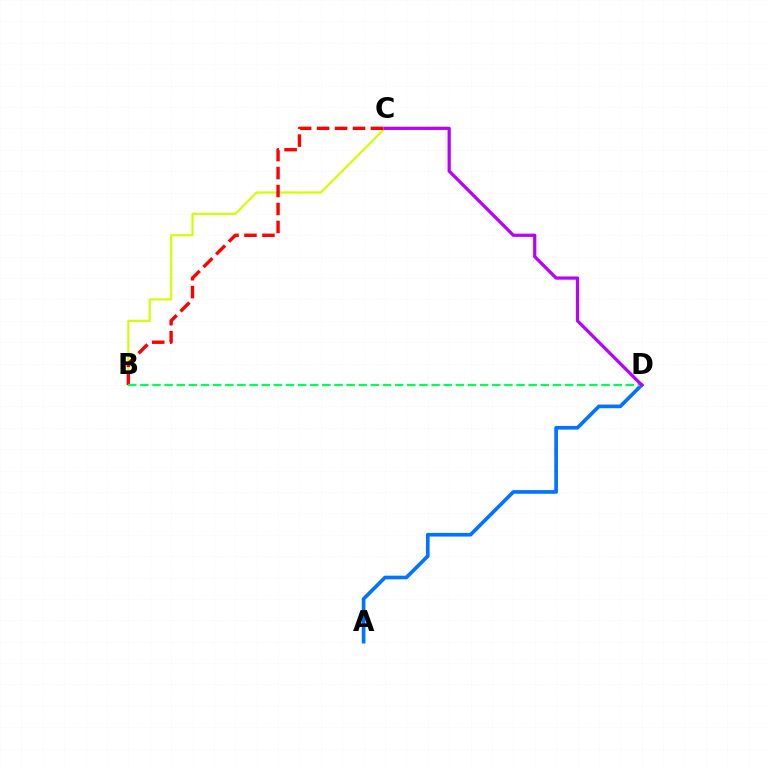{('B', 'C'): [{'color': '#d1ff00', 'line_style': 'solid', 'thickness': 1.54}, {'color': '#ff0000', 'line_style': 'dashed', 'thickness': 2.44}], ('A', 'D'): [{'color': '#0074ff', 'line_style': 'solid', 'thickness': 2.64}], ('B', 'D'): [{'color': '#00ff5c', 'line_style': 'dashed', 'thickness': 1.65}], ('C', 'D'): [{'color': '#b900ff', 'line_style': 'solid', 'thickness': 2.33}]}